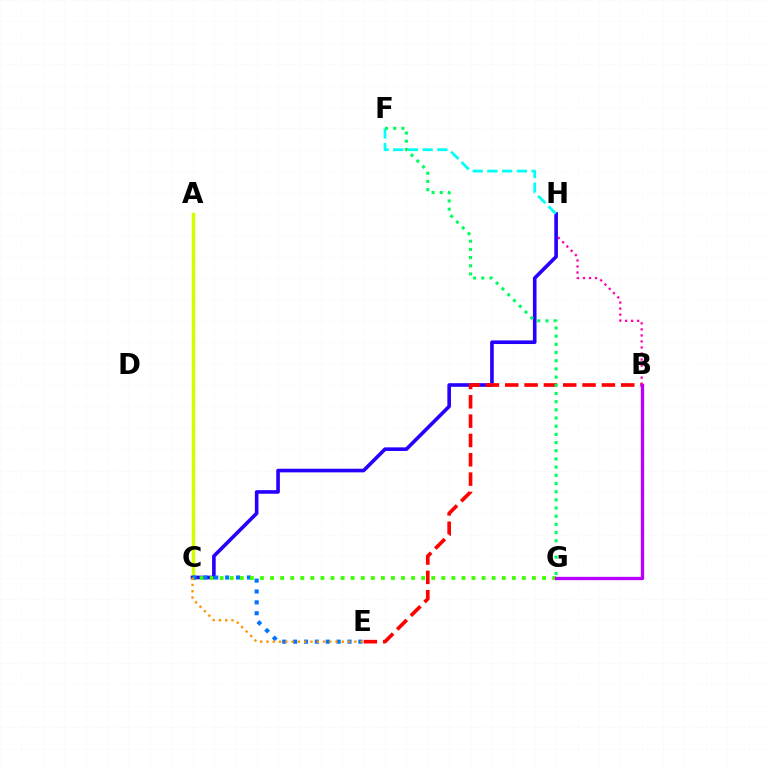{('B', 'H'): [{'color': '#ff00ac', 'line_style': 'dotted', 'thickness': 1.64}], ('A', 'C'): [{'color': '#d1ff00', 'line_style': 'solid', 'thickness': 2.5}], ('C', 'H'): [{'color': '#2500ff', 'line_style': 'solid', 'thickness': 2.6}], ('C', 'E'): [{'color': '#0074ff', 'line_style': 'dotted', 'thickness': 2.95}, {'color': '#ff9400', 'line_style': 'dotted', 'thickness': 1.7}], ('C', 'G'): [{'color': '#3dff00', 'line_style': 'dotted', 'thickness': 2.74}], ('F', 'H'): [{'color': '#00fff6', 'line_style': 'dashed', 'thickness': 2.0}], ('B', 'E'): [{'color': '#ff0000', 'line_style': 'dashed', 'thickness': 2.63}], ('F', 'G'): [{'color': '#00ff5c', 'line_style': 'dotted', 'thickness': 2.22}], ('B', 'G'): [{'color': '#b900ff', 'line_style': 'solid', 'thickness': 2.39}]}